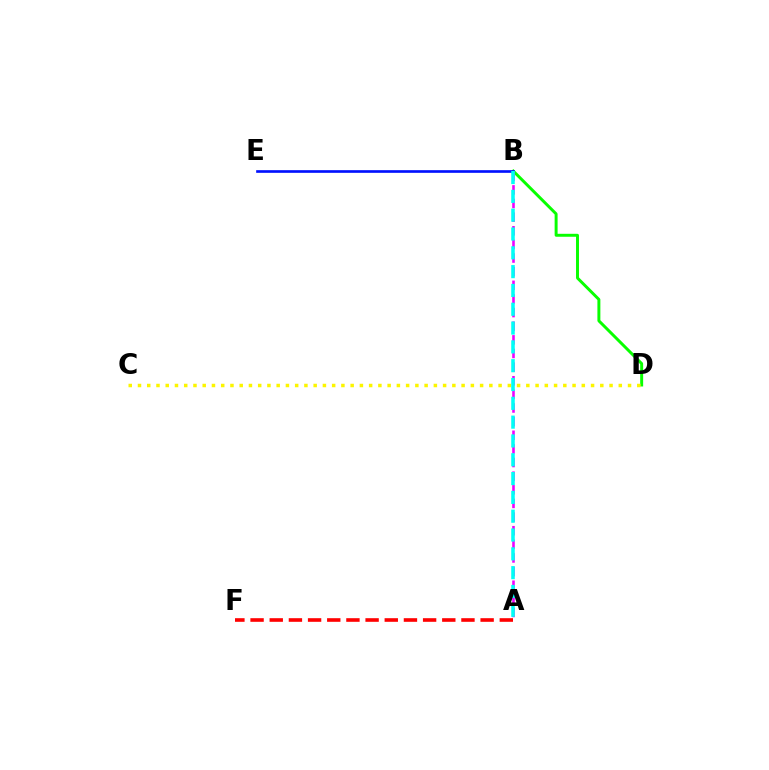{('B', 'D'): [{'color': '#08ff00', 'line_style': 'solid', 'thickness': 2.13}], ('B', 'E'): [{'color': '#0010ff', 'line_style': 'solid', 'thickness': 1.91}], ('A', 'F'): [{'color': '#ff0000', 'line_style': 'dashed', 'thickness': 2.6}], ('C', 'D'): [{'color': '#fcf500', 'line_style': 'dotted', 'thickness': 2.51}], ('A', 'B'): [{'color': '#ee00ff', 'line_style': 'dashed', 'thickness': 1.85}, {'color': '#00fff6', 'line_style': 'dashed', 'thickness': 2.56}]}